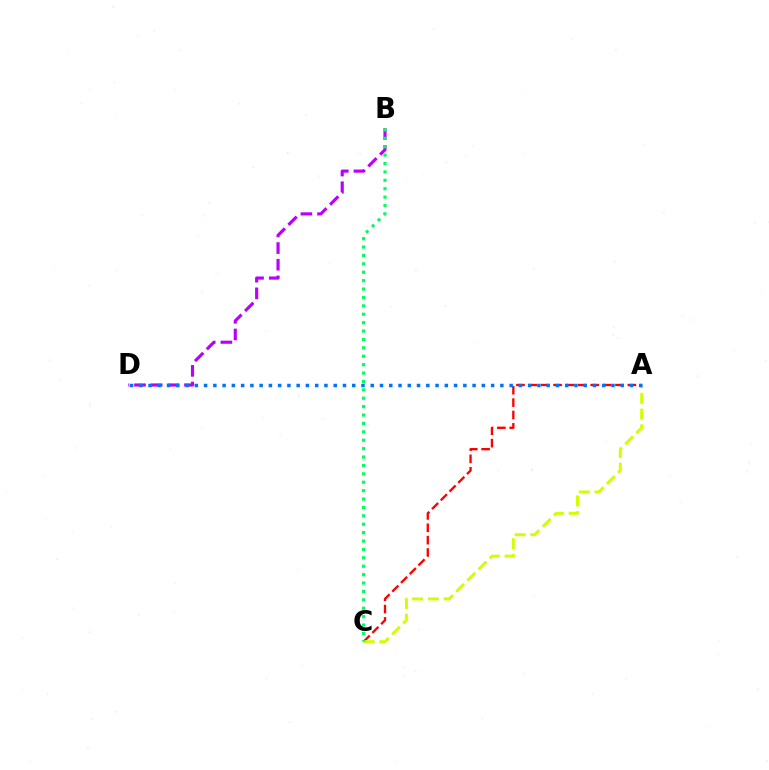{('A', 'C'): [{'color': '#ff0000', 'line_style': 'dashed', 'thickness': 1.68}, {'color': '#d1ff00', 'line_style': 'dashed', 'thickness': 2.14}], ('B', 'D'): [{'color': '#b900ff', 'line_style': 'dashed', 'thickness': 2.26}], ('B', 'C'): [{'color': '#00ff5c', 'line_style': 'dotted', 'thickness': 2.28}], ('A', 'D'): [{'color': '#0074ff', 'line_style': 'dotted', 'thickness': 2.52}]}